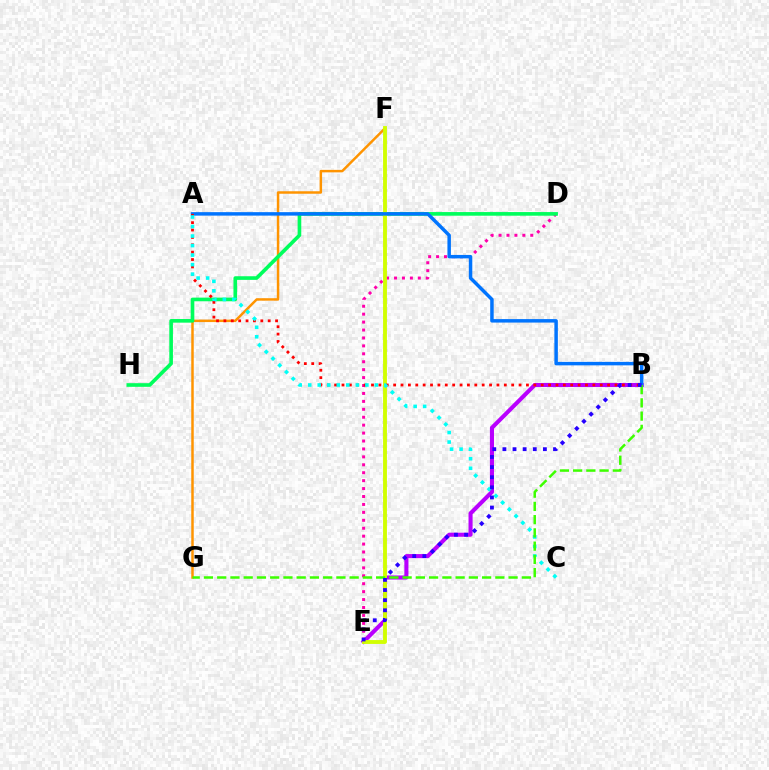{('D', 'E'): [{'color': '#ff00ac', 'line_style': 'dotted', 'thickness': 2.15}], ('F', 'G'): [{'color': '#ff9400', 'line_style': 'solid', 'thickness': 1.79}], ('D', 'H'): [{'color': '#00ff5c', 'line_style': 'solid', 'thickness': 2.62}], ('B', 'E'): [{'color': '#b900ff', 'line_style': 'solid', 'thickness': 2.94}, {'color': '#2500ff', 'line_style': 'dotted', 'thickness': 2.75}], ('E', 'F'): [{'color': '#d1ff00', 'line_style': 'solid', 'thickness': 2.78}], ('A', 'B'): [{'color': '#0074ff', 'line_style': 'solid', 'thickness': 2.5}, {'color': '#ff0000', 'line_style': 'dotted', 'thickness': 2.0}], ('A', 'C'): [{'color': '#00fff6', 'line_style': 'dotted', 'thickness': 2.59}], ('B', 'G'): [{'color': '#3dff00', 'line_style': 'dashed', 'thickness': 1.8}]}